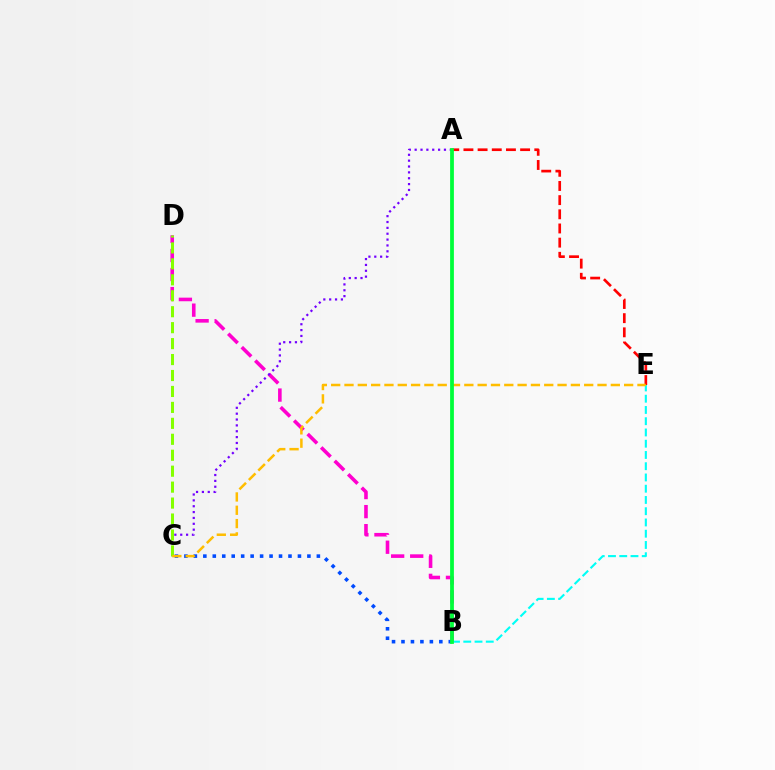{('B', 'D'): [{'color': '#ff00cf', 'line_style': 'dashed', 'thickness': 2.59}], ('B', 'E'): [{'color': '#00fff6', 'line_style': 'dashed', 'thickness': 1.53}], ('B', 'C'): [{'color': '#004bff', 'line_style': 'dotted', 'thickness': 2.57}], ('A', 'C'): [{'color': '#7200ff', 'line_style': 'dotted', 'thickness': 1.59}], ('A', 'E'): [{'color': '#ff0000', 'line_style': 'dashed', 'thickness': 1.93}], ('C', 'D'): [{'color': '#84ff00', 'line_style': 'dashed', 'thickness': 2.17}], ('C', 'E'): [{'color': '#ffbd00', 'line_style': 'dashed', 'thickness': 1.81}], ('A', 'B'): [{'color': '#00ff39', 'line_style': 'solid', 'thickness': 2.72}]}